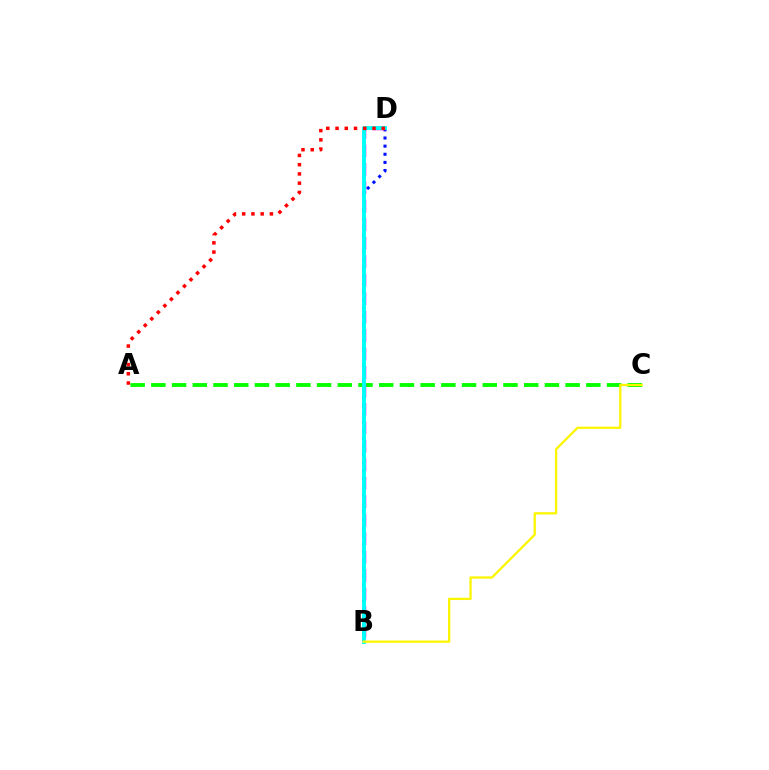{('B', 'D'): [{'color': '#0010ff', 'line_style': 'dotted', 'thickness': 2.21}, {'color': '#ee00ff', 'line_style': 'dashed', 'thickness': 2.51}, {'color': '#00fff6', 'line_style': 'solid', 'thickness': 2.8}], ('A', 'C'): [{'color': '#08ff00', 'line_style': 'dashed', 'thickness': 2.81}], ('A', 'D'): [{'color': '#ff0000', 'line_style': 'dotted', 'thickness': 2.51}], ('B', 'C'): [{'color': '#fcf500', 'line_style': 'solid', 'thickness': 1.64}]}